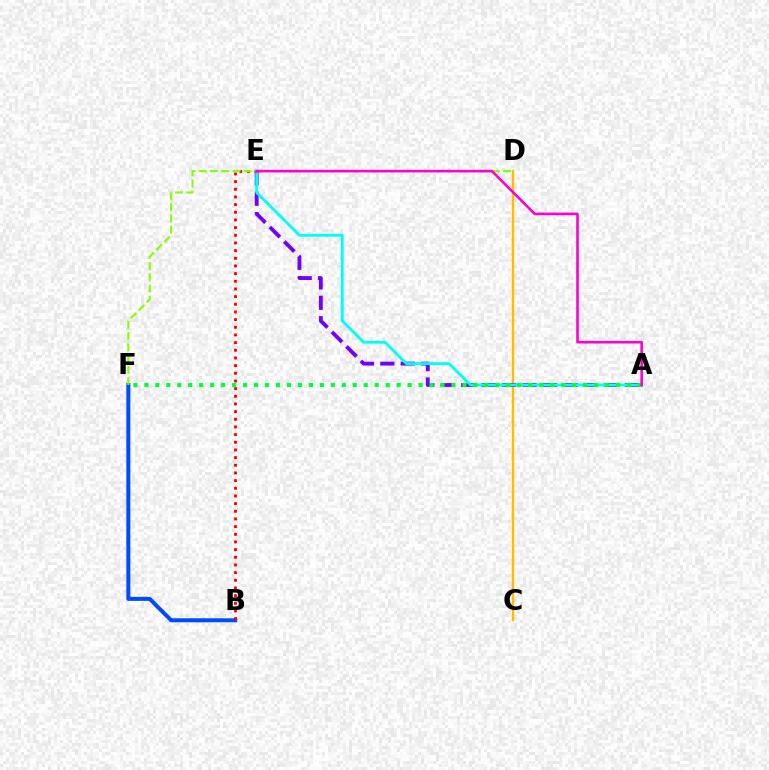{('C', 'D'): [{'color': '#ffbd00', 'line_style': 'solid', 'thickness': 1.74}], ('B', 'F'): [{'color': '#004bff', 'line_style': 'solid', 'thickness': 2.89}], ('A', 'E'): [{'color': '#7200ff', 'line_style': 'dashed', 'thickness': 2.78}, {'color': '#00fff6', 'line_style': 'solid', 'thickness': 2.07}, {'color': '#ff00cf', 'line_style': 'solid', 'thickness': 1.87}], ('B', 'E'): [{'color': '#ff0000', 'line_style': 'dotted', 'thickness': 2.08}], ('D', 'F'): [{'color': '#84ff00', 'line_style': 'dashed', 'thickness': 1.53}], ('A', 'F'): [{'color': '#00ff39', 'line_style': 'dotted', 'thickness': 2.98}]}